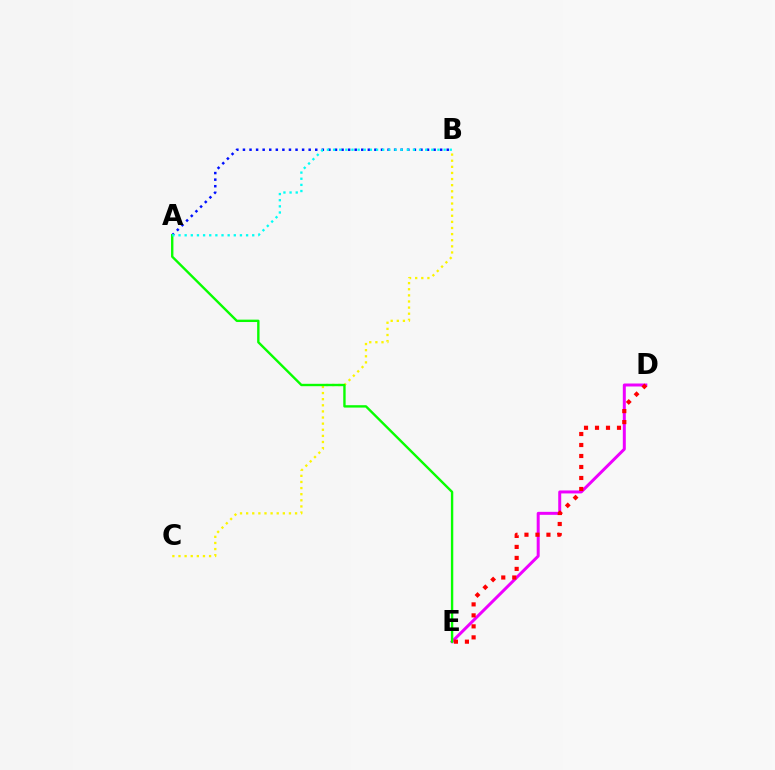{('B', 'C'): [{'color': '#fcf500', 'line_style': 'dotted', 'thickness': 1.66}], ('D', 'E'): [{'color': '#ee00ff', 'line_style': 'solid', 'thickness': 2.15}, {'color': '#ff0000', 'line_style': 'dotted', 'thickness': 2.99}], ('A', 'B'): [{'color': '#0010ff', 'line_style': 'dotted', 'thickness': 1.79}, {'color': '#00fff6', 'line_style': 'dotted', 'thickness': 1.67}], ('A', 'E'): [{'color': '#08ff00', 'line_style': 'solid', 'thickness': 1.72}]}